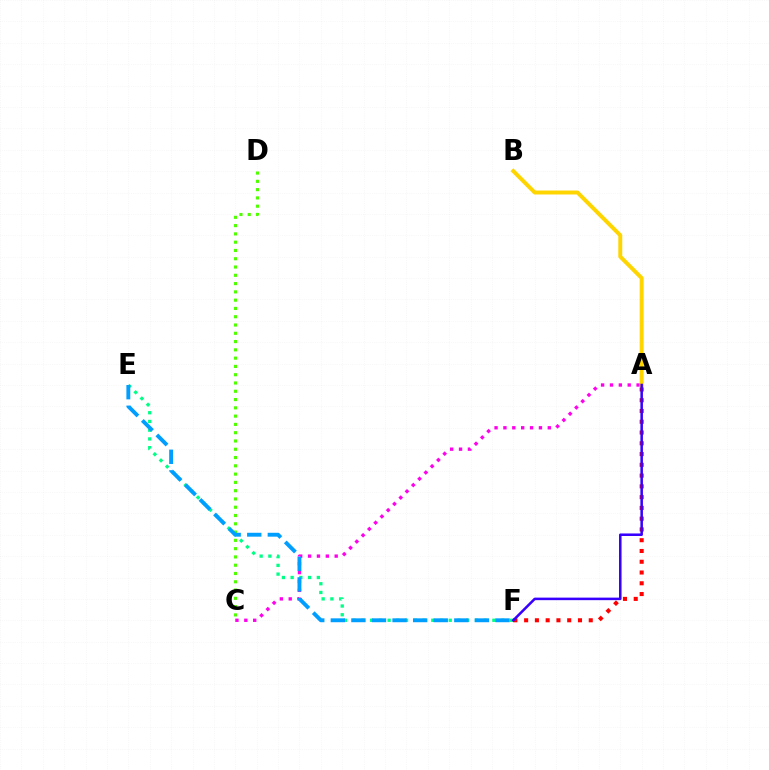{('C', 'D'): [{'color': '#4fff00', 'line_style': 'dotted', 'thickness': 2.25}], ('A', 'C'): [{'color': '#ff00ed', 'line_style': 'dotted', 'thickness': 2.41}], ('A', 'F'): [{'color': '#ff0000', 'line_style': 'dotted', 'thickness': 2.93}, {'color': '#3700ff', 'line_style': 'solid', 'thickness': 1.82}], ('E', 'F'): [{'color': '#00ff86', 'line_style': 'dotted', 'thickness': 2.37}, {'color': '#009eff', 'line_style': 'dashed', 'thickness': 2.8}], ('A', 'B'): [{'color': '#ffd500', 'line_style': 'solid', 'thickness': 2.85}]}